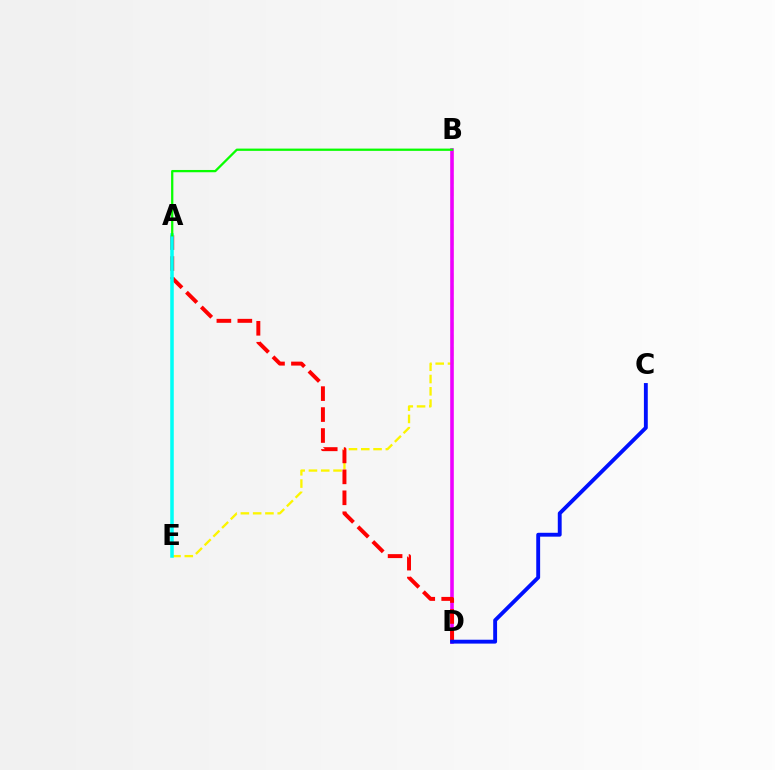{('B', 'E'): [{'color': '#fcf500', 'line_style': 'dashed', 'thickness': 1.67}], ('B', 'D'): [{'color': '#ee00ff', 'line_style': 'solid', 'thickness': 2.59}], ('A', 'D'): [{'color': '#ff0000', 'line_style': 'dashed', 'thickness': 2.85}], ('C', 'D'): [{'color': '#0010ff', 'line_style': 'solid', 'thickness': 2.79}], ('A', 'E'): [{'color': '#00fff6', 'line_style': 'solid', 'thickness': 2.54}], ('A', 'B'): [{'color': '#08ff00', 'line_style': 'solid', 'thickness': 1.64}]}